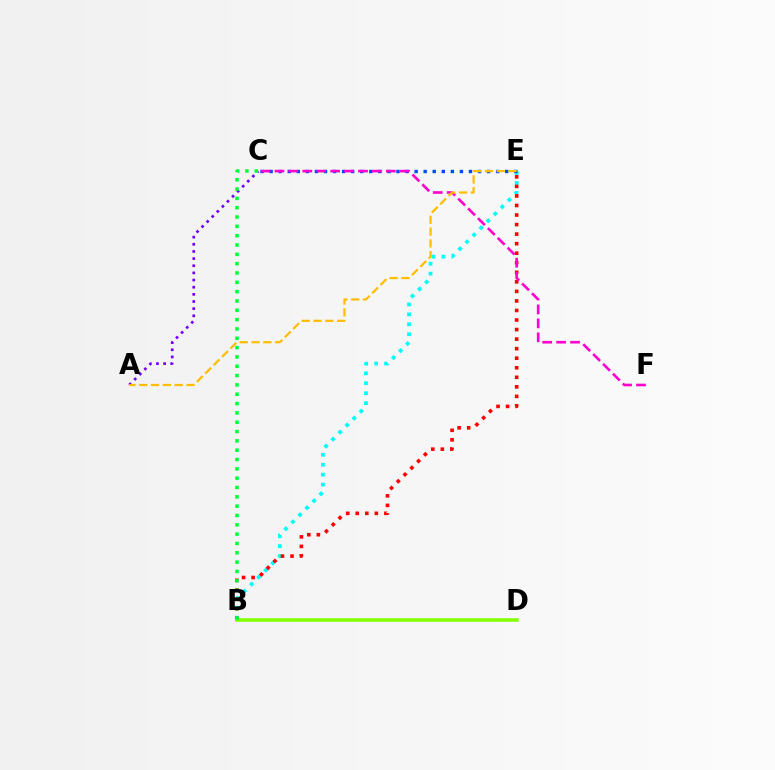{('A', 'C'): [{'color': '#7200ff', 'line_style': 'dotted', 'thickness': 1.94}], ('B', 'E'): [{'color': '#00fff6', 'line_style': 'dotted', 'thickness': 2.7}, {'color': '#ff0000', 'line_style': 'dotted', 'thickness': 2.59}], ('C', 'E'): [{'color': '#004bff', 'line_style': 'dotted', 'thickness': 2.46}], ('B', 'D'): [{'color': '#84ff00', 'line_style': 'solid', 'thickness': 2.53}], ('B', 'C'): [{'color': '#00ff39', 'line_style': 'dotted', 'thickness': 2.53}], ('C', 'F'): [{'color': '#ff00cf', 'line_style': 'dashed', 'thickness': 1.89}], ('A', 'E'): [{'color': '#ffbd00', 'line_style': 'dashed', 'thickness': 1.6}]}